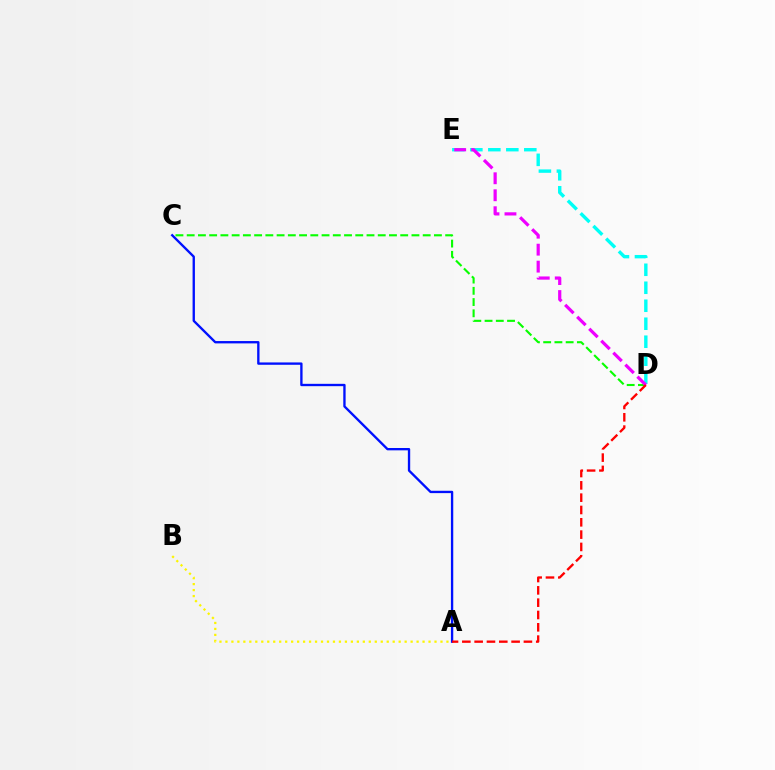{('D', 'E'): [{'color': '#00fff6', 'line_style': 'dashed', 'thickness': 2.44}, {'color': '#ee00ff', 'line_style': 'dashed', 'thickness': 2.31}], ('C', 'D'): [{'color': '#08ff00', 'line_style': 'dashed', 'thickness': 1.53}], ('A', 'C'): [{'color': '#0010ff', 'line_style': 'solid', 'thickness': 1.69}], ('A', 'D'): [{'color': '#ff0000', 'line_style': 'dashed', 'thickness': 1.67}], ('A', 'B'): [{'color': '#fcf500', 'line_style': 'dotted', 'thickness': 1.62}]}